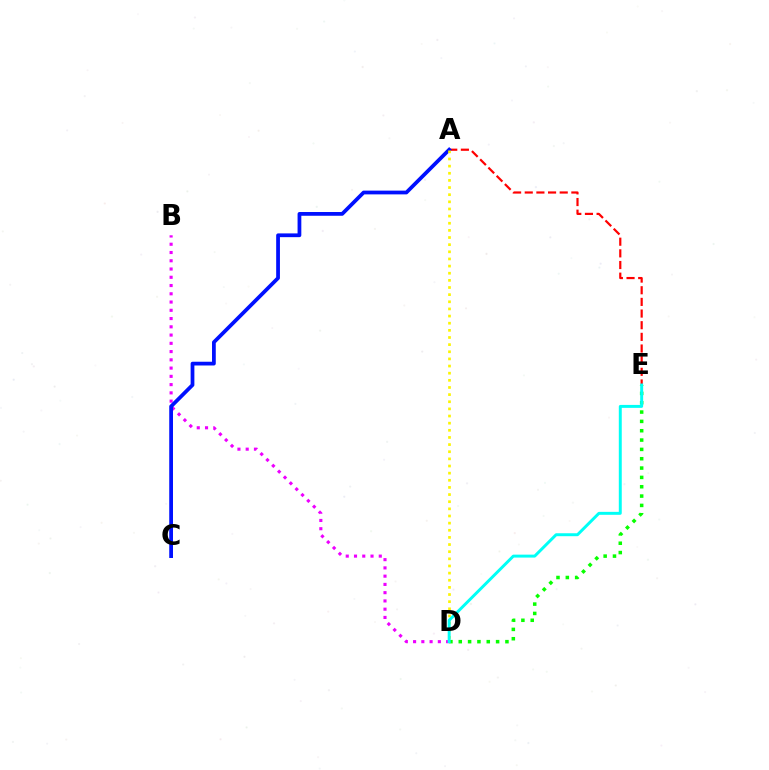{('B', 'D'): [{'color': '#ee00ff', 'line_style': 'dotted', 'thickness': 2.24}], ('A', 'E'): [{'color': '#ff0000', 'line_style': 'dashed', 'thickness': 1.58}], ('D', 'E'): [{'color': '#08ff00', 'line_style': 'dotted', 'thickness': 2.54}, {'color': '#00fff6', 'line_style': 'solid', 'thickness': 2.12}], ('A', 'C'): [{'color': '#0010ff', 'line_style': 'solid', 'thickness': 2.7}], ('A', 'D'): [{'color': '#fcf500', 'line_style': 'dotted', 'thickness': 1.94}]}